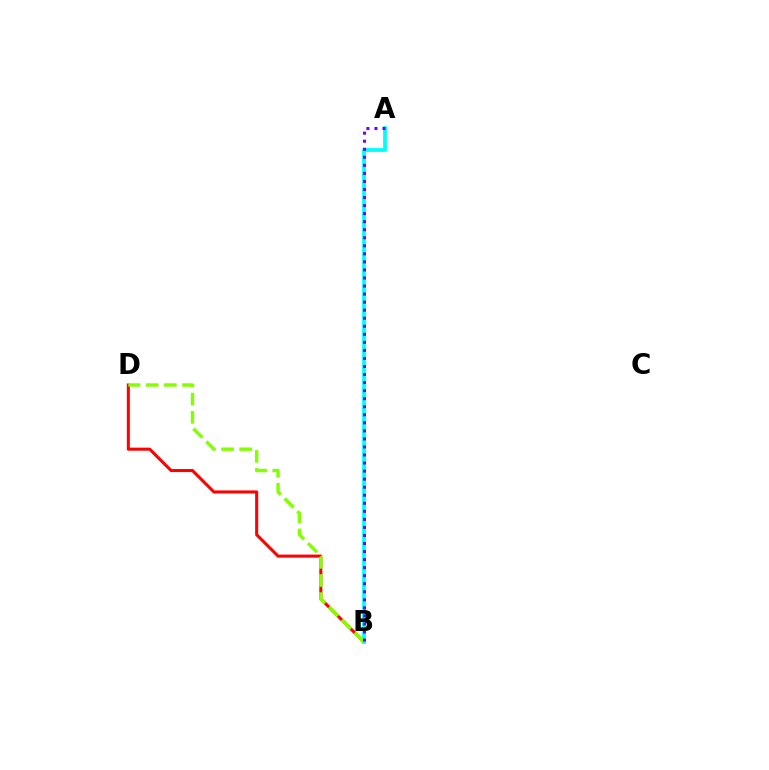{('B', 'D'): [{'color': '#ff0000', 'line_style': 'solid', 'thickness': 2.19}, {'color': '#84ff00', 'line_style': 'dashed', 'thickness': 2.46}], ('A', 'B'): [{'color': '#00fff6', 'line_style': 'solid', 'thickness': 2.73}, {'color': '#7200ff', 'line_style': 'dotted', 'thickness': 2.19}]}